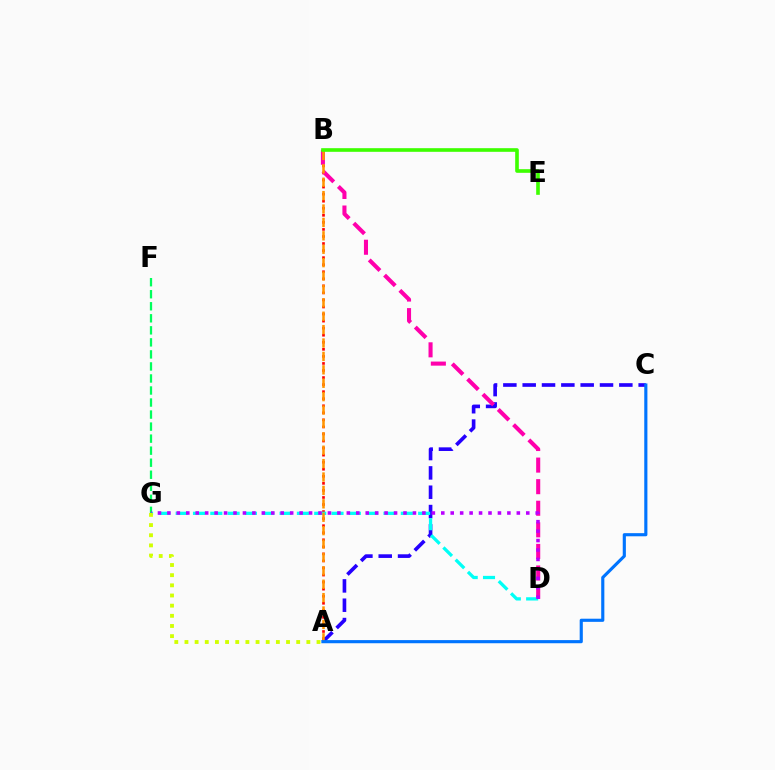{('A', 'B'): [{'color': '#ff0000', 'line_style': 'dotted', 'thickness': 1.92}, {'color': '#ff9400', 'line_style': 'dashed', 'thickness': 1.82}], ('A', 'C'): [{'color': '#2500ff', 'line_style': 'dashed', 'thickness': 2.63}, {'color': '#0074ff', 'line_style': 'solid', 'thickness': 2.26}], ('B', 'D'): [{'color': '#ff00ac', 'line_style': 'dashed', 'thickness': 2.93}], ('D', 'G'): [{'color': '#00fff6', 'line_style': 'dashed', 'thickness': 2.35}, {'color': '#b900ff', 'line_style': 'dotted', 'thickness': 2.57}], ('B', 'E'): [{'color': '#3dff00', 'line_style': 'solid', 'thickness': 2.62}], ('F', 'G'): [{'color': '#00ff5c', 'line_style': 'dashed', 'thickness': 1.63}], ('A', 'G'): [{'color': '#d1ff00', 'line_style': 'dotted', 'thickness': 2.76}]}